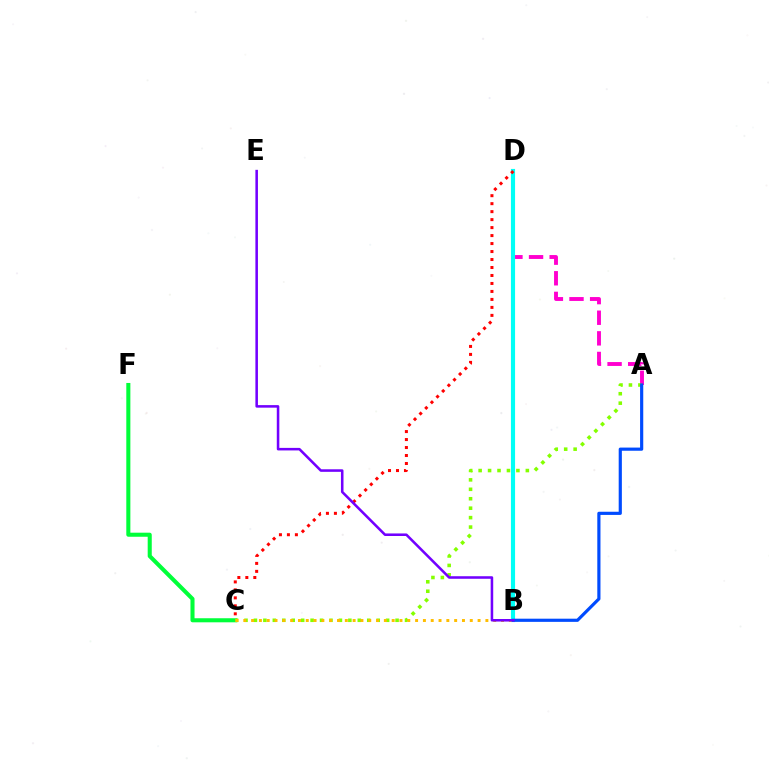{('A', 'D'): [{'color': '#ff00cf', 'line_style': 'dashed', 'thickness': 2.8}], ('C', 'F'): [{'color': '#00ff39', 'line_style': 'solid', 'thickness': 2.92}], ('B', 'D'): [{'color': '#00fff6', 'line_style': 'solid', 'thickness': 2.98}], ('A', 'C'): [{'color': '#84ff00', 'line_style': 'dotted', 'thickness': 2.57}], ('C', 'D'): [{'color': '#ff0000', 'line_style': 'dotted', 'thickness': 2.17}], ('B', 'C'): [{'color': '#ffbd00', 'line_style': 'dotted', 'thickness': 2.12}], ('A', 'B'): [{'color': '#004bff', 'line_style': 'solid', 'thickness': 2.28}], ('B', 'E'): [{'color': '#7200ff', 'line_style': 'solid', 'thickness': 1.84}]}